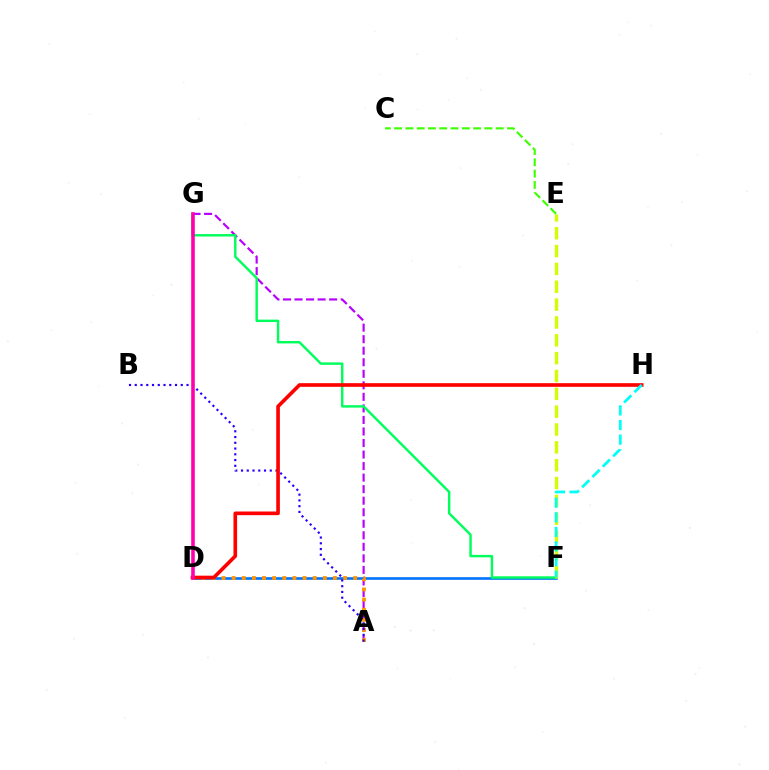{('A', 'G'): [{'color': '#b900ff', 'line_style': 'dashed', 'thickness': 1.57}], ('D', 'F'): [{'color': '#0074ff', 'line_style': 'solid', 'thickness': 1.89}], ('F', 'G'): [{'color': '#00ff5c', 'line_style': 'solid', 'thickness': 1.75}], ('A', 'D'): [{'color': '#ff9400', 'line_style': 'dotted', 'thickness': 2.75}], ('A', 'B'): [{'color': '#2500ff', 'line_style': 'dotted', 'thickness': 1.56}], ('D', 'H'): [{'color': '#ff0000', 'line_style': 'solid', 'thickness': 2.62}], ('E', 'F'): [{'color': '#d1ff00', 'line_style': 'dashed', 'thickness': 2.42}], ('F', 'H'): [{'color': '#00fff6', 'line_style': 'dashed', 'thickness': 1.98}], ('C', 'E'): [{'color': '#3dff00', 'line_style': 'dashed', 'thickness': 1.53}], ('D', 'G'): [{'color': '#ff00ac', 'line_style': 'solid', 'thickness': 2.57}]}